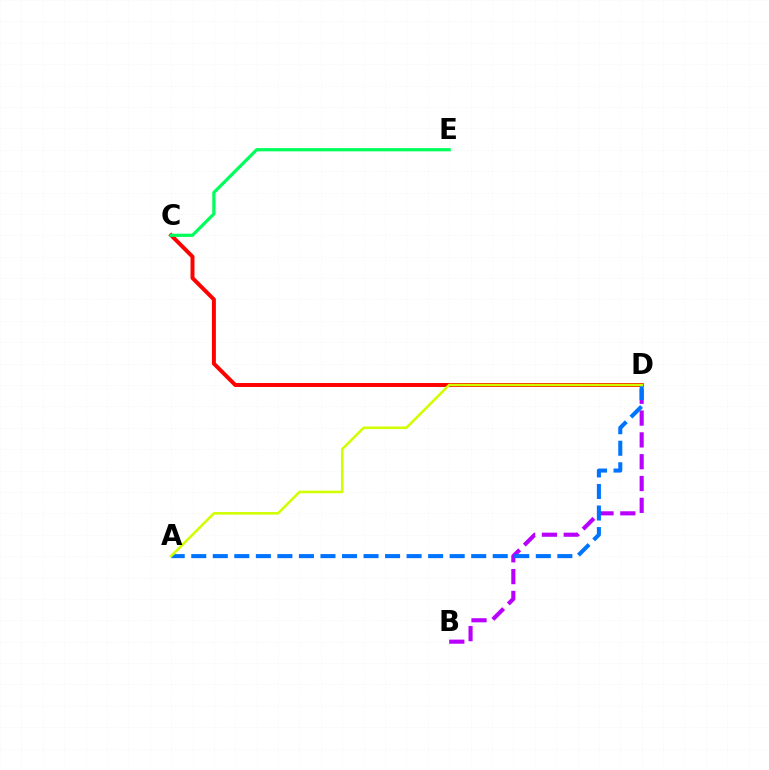{('B', 'D'): [{'color': '#b900ff', 'line_style': 'dashed', 'thickness': 2.96}], ('C', 'D'): [{'color': '#ff0000', 'line_style': 'solid', 'thickness': 2.85}], ('A', 'D'): [{'color': '#0074ff', 'line_style': 'dashed', 'thickness': 2.93}, {'color': '#d1ff00', 'line_style': 'solid', 'thickness': 1.86}], ('C', 'E'): [{'color': '#00ff5c', 'line_style': 'solid', 'thickness': 2.32}]}